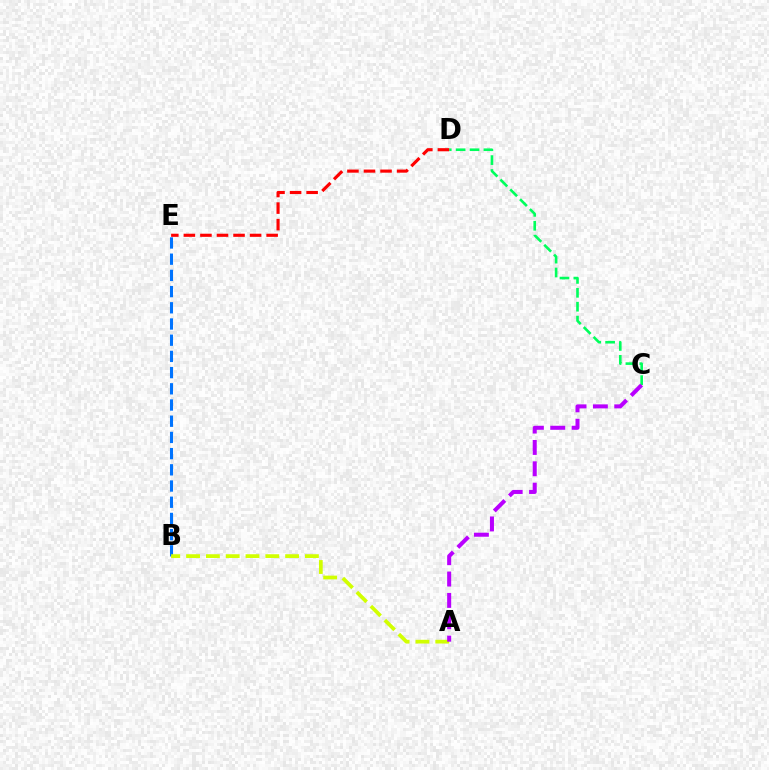{('B', 'E'): [{'color': '#0074ff', 'line_style': 'dashed', 'thickness': 2.2}], ('C', 'D'): [{'color': '#00ff5c', 'line_style': 'dashed', 'thickness': 1.89}], ('D', 'E'): [{'color': '#ff0000', 'line_style': 'dashed', 'thickness': 2.25}], ('A', 'B'): [{'color': '#d1ff00', 'line_style': 'dashed', 'thickness': 2.69}], ('A', 'C'): [{'color': '#b900ff', 'line_style': 'dashed', 'thickness': 2.9}]}